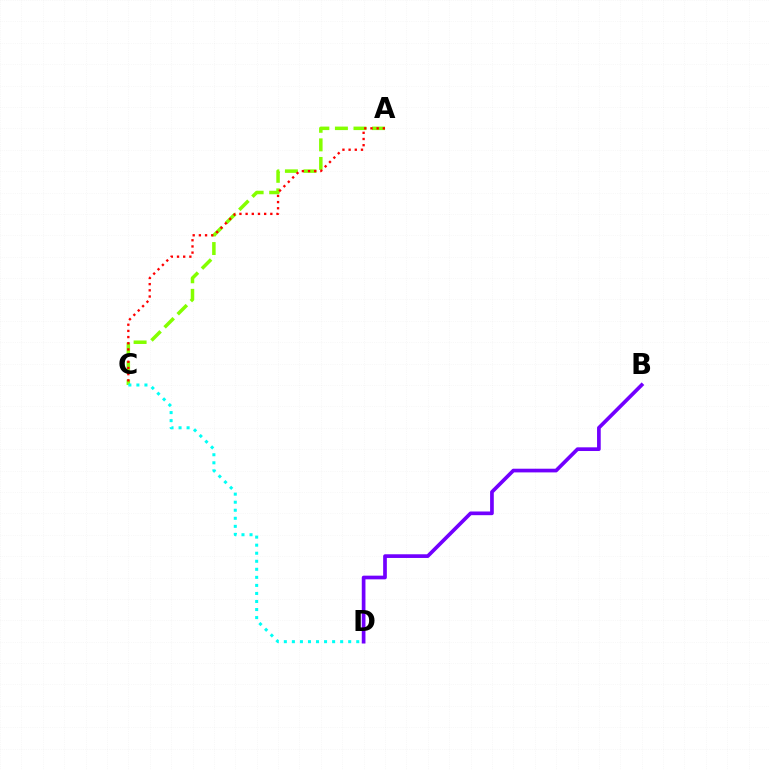{('A', 'C'): [{'color': '#84ff00', 'line_style': 'dashed', 'thickness': 2.52}, {'color': '#ff0000', 'line_style': 'dotted', 'thickness': 1.68}], ('C', 'D'): [{'color': '#00fff6', 'line_style': 'dotted', 'thickness': 2.19}], ('B', 'D'): [{'color': '#7200ff', 'line_style': 'solid', 'thickness': 2.65}]}